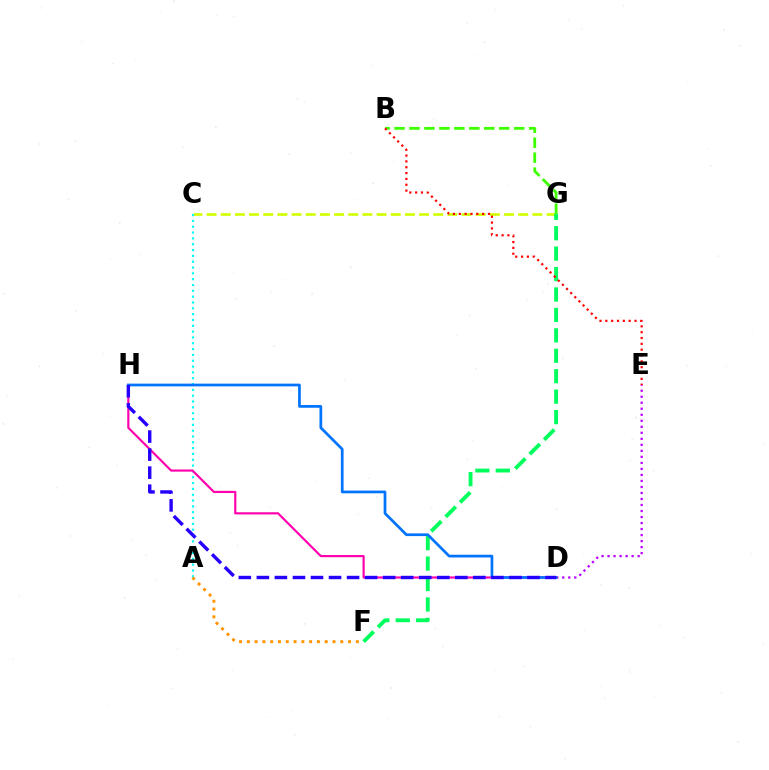{('C', 'G'): [{'color': '#d1ff00', 'line_style': 'dashed', 'thickness': 1.92}], ('F', 'G'): [{'color': '#00ff5c', 'line_style': 'dashed', 'thickness': 2.78}], ('B', 'G'): [{'color': '#3dff00', 'line_style': 'dashed', 'thickness': 2.03}], ('D', 'E'): [{'color': '#b900ff', 'line_style': 'dotted', 'thickness': 1.63}], ('A', 'C'): [{'color': '#00fff6', 'line_style': 'dotted', 'thickness': 1.58}], ('D', 'H'): [{'color': '#ff00ac', 'line_style': 'solid', 'thickness': 1.57}, {'color': '#0074ff', 'line_style': 'solid', 'thickness': 1.96}, {'color': '#2500ff', 'line_style': 'dashed', 'thickness': 2.45}], ('B', 'E'): [{'color': '#ff0000', 'line_style': 'dotted', 'thickness': 1.59}], ('A', 'F'): [{'color': '#ff9400', 'line_style': 'dotted', 'thickness': 2.12}]}